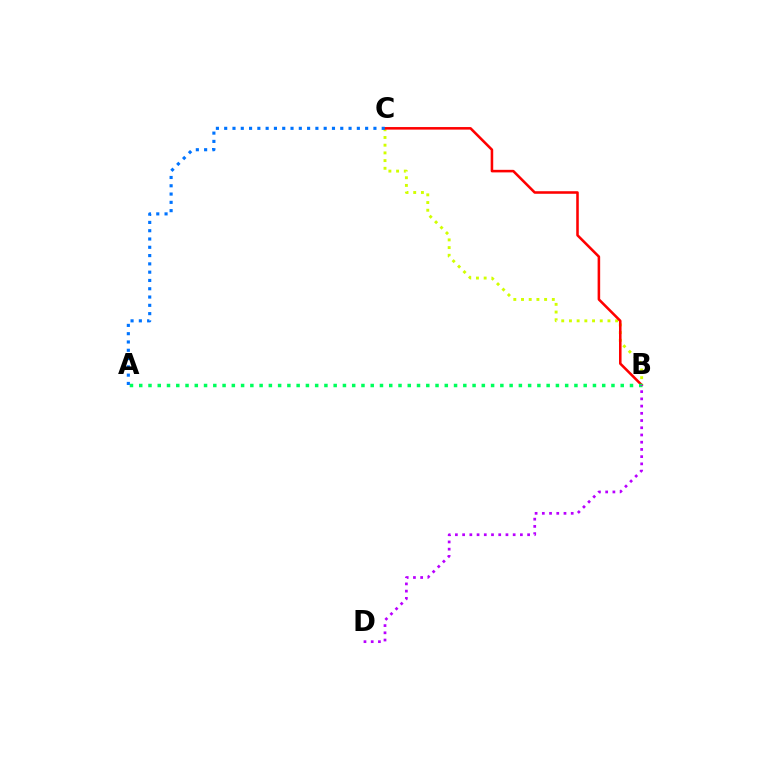{('B', 'C'): [{'color': '#d1ff00', 'line_style': 'dotted', 'thickness': 2.09}, {'color': '#ff0000', 'line_style': 'solid', 'thickness': 1.84}], ('A', 'B'): [{'color': '#00ff5c', 'line_style': 'dotted', 'thickness': 2.52}], ('B', 'D'): [{'color': '#b900ff', 'line_style': 'dotted', 'thickness': 1.96}], ('A', 'C'): [{'color': '#0074ff', 'line_style': 'dotted', 'thickness': 2.25}]}